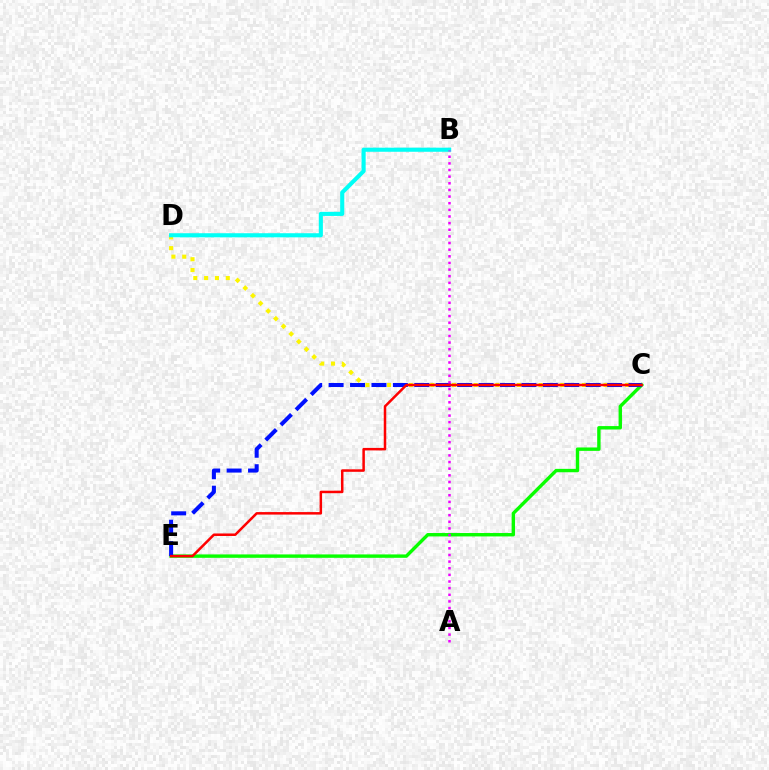{('C', 'E'): [{'color': '#08ff00', 'line_style': 'solid', 'thickness': 2.45}, {'color': '#0010ff', 'line_style': 'dashed', 'thickness': 2.91}, {'color': '#ff0000', 'line_style': 'solid', 'thickness': 1.8}], ('C', 'D'): [{'color': '#fcf500', 'line_style': 'dotted', 'thickness': 2.94}], ('B', 'D'): [{'color': '#00fff6', 'line_style': 'solid', 'thickness': 2.95}], ('A', 'B'): [{'color': '#ee00ff', 'line_style': 'dotted', 'thickness': 1.8}]}